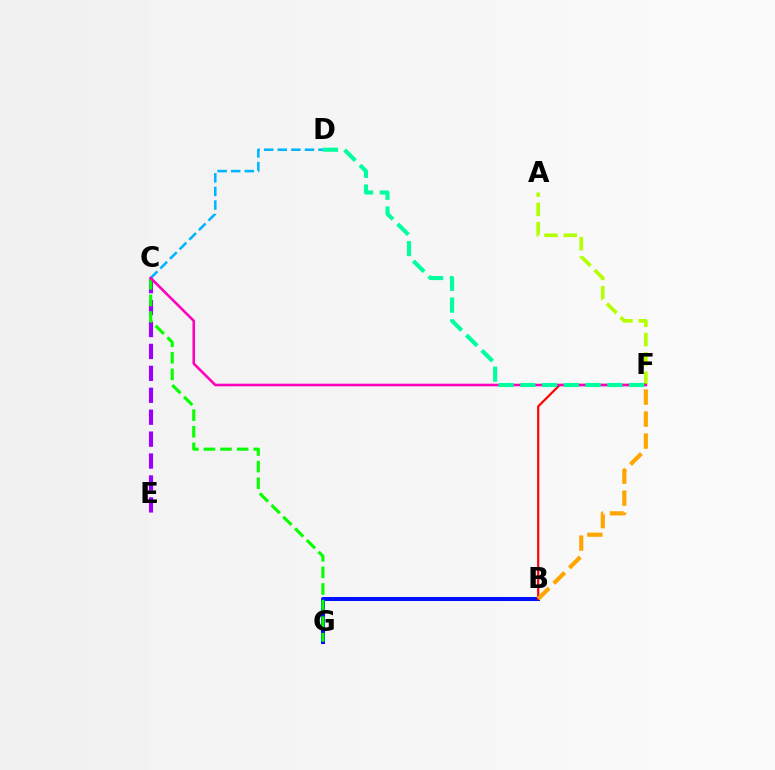{('B', 'G'): [{'color': '#0010ff', 'line_style': 'solid', 'thickness': 2.89}], ('C', 'E'): [{'color': '#9b00ff', 'line_style': 'dashed', 'thickness': 2.98}], ('C', 'G'): [{'color': '#08ff00', 'line_style': 'dashed', 'thickness': 2.25}], ('C', 'D'): [{'color': '#00b5ff', 'line_style': 'dashed', 'thickness': 1.85}], ('A', 'F'): [{'color': '#b3ff00', 'line_style': 'dashed', 'thickness': 2.63}], ('B', 'F'): [{'color': '#ff0000', 'line_style': 'solid', 'thickness': 1.58}, {'color': '#ffa500', 'line_style': 'dashed', 'thickness': 2.99}], ('C', 'F'): [{'color': '#ff00bd', 'line_style': 'solid', 'thickness': 1.87}], ('D', 'F'): [{'color': '#00ff9d', 'line_style': 'dashed', 'thickness': 2.95}]}